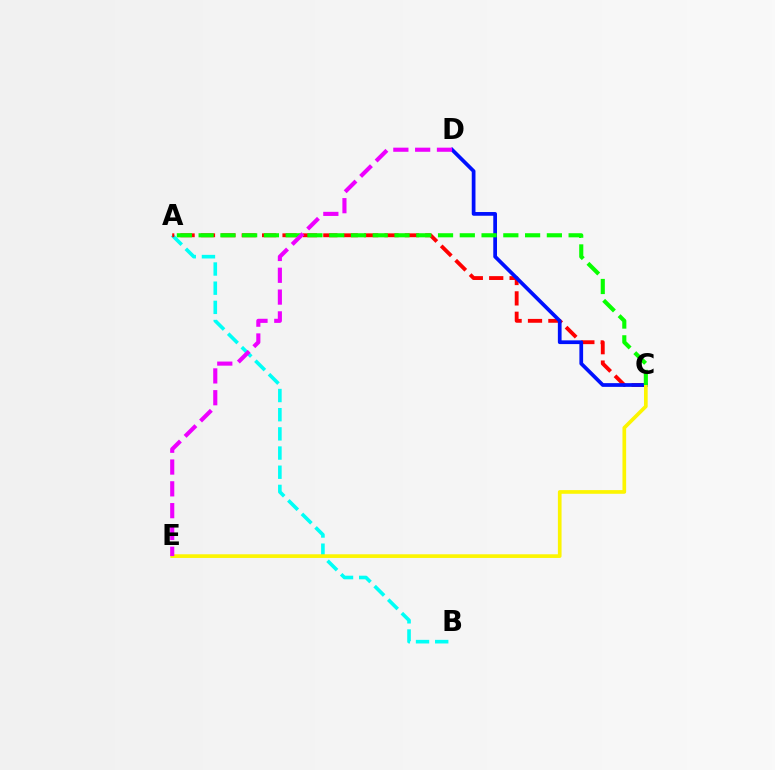{('A', 'B'): [{'color': '#00fff6', 'line_style': 'dashed', 'thickness': 2.6}], ('A', 'C'): [{'color': '#ff0000', 'line_style': 'dashed', 'thickness': 2.77}, {'color': '#08ff00', 'line_style': 'dashed', 'thickness': 2.96}], ('C', 'D'): [{'color': '#0010ff', 'line_style': 'solid', 'thickness': 2.68}], ('C', 'E'): [{'color': '#fcf500', 'line_style': 'solid', 'thickness': 2.65}], ('D', 'E'): [{'color': '#ee00ff', 'line_style': 'dashed', 'thickness': 2.96}]}